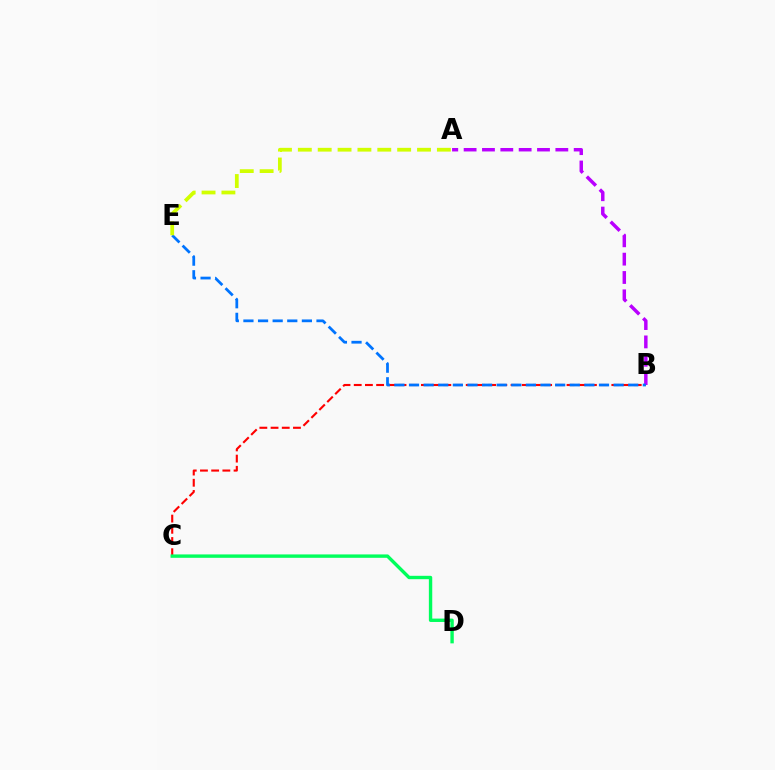{('B', 'C'): [{'color': '#ff0000', 'line_style': 'dashed', 'thickness': 1.52}], ('A', 'B'): [{'color': '#b900ff', 'line_style': 'dashed', 'thickness': 2.49}], ('B', 'E'): [{'color': '#0074ff', 'line_style': 'dashed', 'thickness': 1.99}], ('A', 'E'): [{'color': '#d1ff00', 'line_style': 'dashed', 'thickness': 2.7}], ('C', 'D'): [{'color': '#00ff5c', 'line_style': 'solid', 'thickness': 2.44}]}